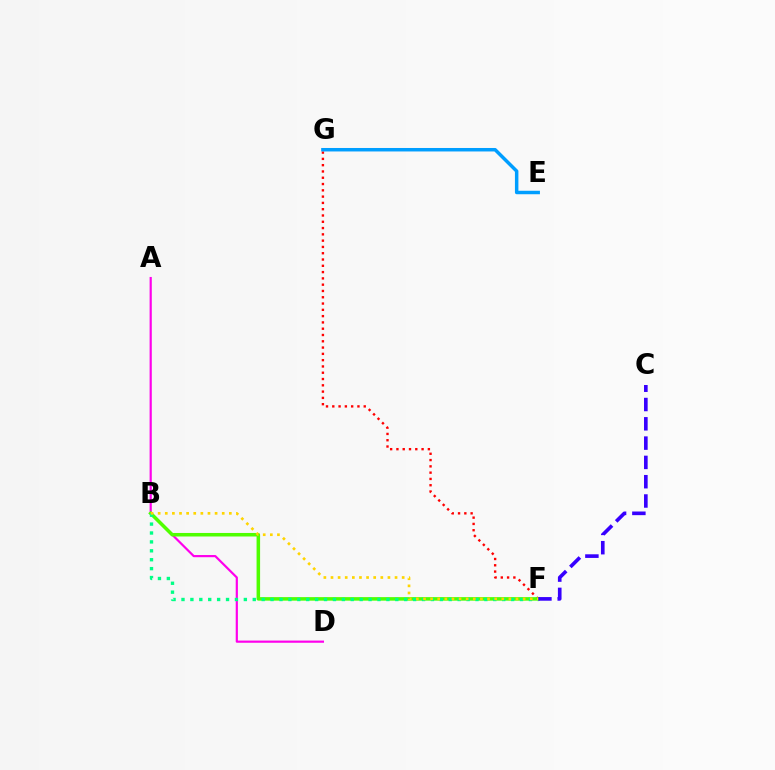{('A', 'D'): [{'color': '#ff00ed', 'line_style': 'solid', 'thickness': 1.57}], ('F', 'G'): [{'color': '#ff0000', 'line_style': 'dotted', 'thickness': 1.71}], ('E', 'G'): [{'color': '#009eff', 'line_style': 'solid', 'thickness': 2.5}], ('B', 'F'): [{'color': '#4fff00', 'line_style': 'solid', 'thickness': 2.54}, {'color': '#00ff86', 'line_style': 'dotted', 'thickness': 2.42}, {'color': '#ffd500', 'line_style': 'dotted', 'thickness': 1.93}], ('C', 'F'): [{'color': '#3700ff', 'line_style': 'dashed', 'thickness': 2.62}]}